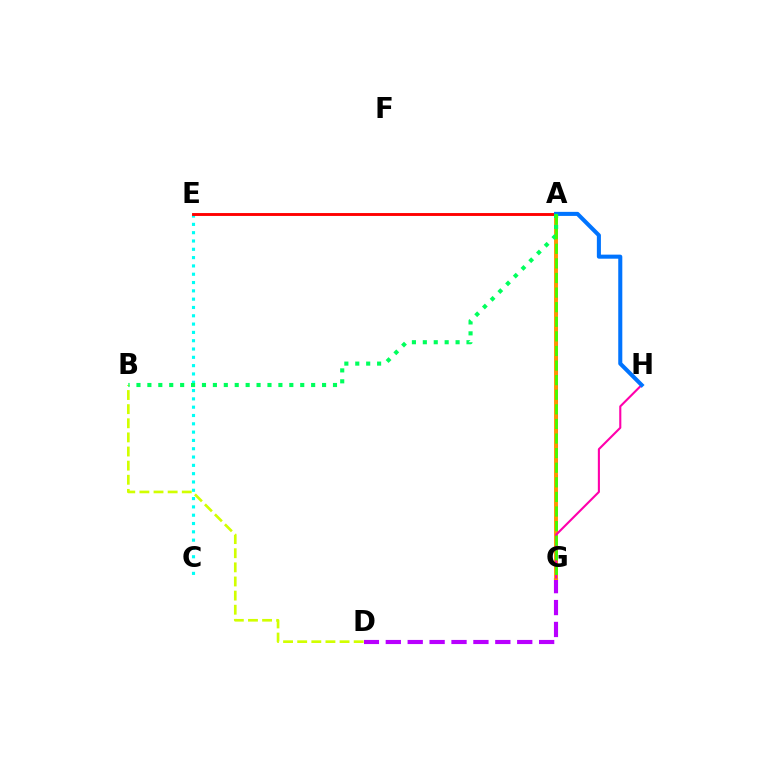{('D', 'G'): [{'color': '#b900ff', 'line_style': 'dashed', 'thickness': 2.98}], ('C', 'E'): [{'color': '#00fff6', 'line_style': 'dotted', 'thickness': 2.26}], ('A', 'G'): [{'color': '#2500ff', 'line_style': 'dashed', 'thickness': 2.1}, {'color': '#ff9400', 'line_style': 'solid', 'thickness': 2.81}, {'color': '#3dff00', 'line_style': 'dashed', 'thickness': 1.98}], ('A', 'E'): [{'color': '#ff0000', 'line_style': 'solid', 'thickness': 2.07}], ('B', 'D'): [{'color': '#d1ff00', 'line_style': 'dashed', 'thickness': 1.92}], ('G', 'H'): [{'color': '#ff00ac', 'line_style': 'solid', 'thickness': 1.52}], ('A', 'H'): [{'color': '#0074ff', 'line_style': 'solid', 'thickness': 2.92}], ('A', 'B'): [{'color': '#00ff5c', 'line_style': 'dotted', 'thickness': 2.97}]}